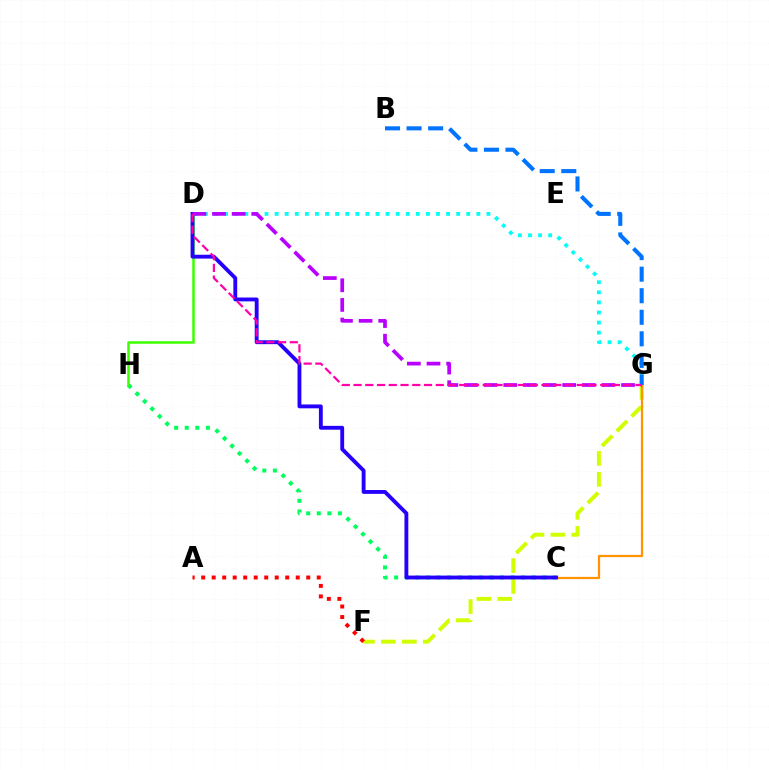{('C', 'H'): [{'color': '#00ff5c', 'line_style': 'dotted', 'thickness': 2.88}], ('D', 'G'): [{'color': '#00fff6', 'line_style': 'dotted', 'thickness': 2.74}, {'color': '#b900ff', 'line_style': 'dashed', 'thickness': 2.67}, {'color': '#ff00ac', 'line_style': 'dashed', 'thickness': 1.6}], ('F', 'G'): [{'color': '#d1ff00', 'line_style': 'dashed', 'thickness': 2.85}], ('C', 'G'): [{'color': '#ff9400', 'line_style': 'solid', 'thickness': 1.61}], ('D', 'H'): [{'color': '#3dff00', 'line_style': 'solid', 'thickness': 1.81}], ('C', 'D'): [{'color': '#2500ff', 'line_style': 'solid', 'thickness': 2.78}], ('A', 'F'): [{'color': '#ff0000', 'line_style': 'dotted', 'thickness': 2.85}], ('B', 'G'): [{'color': '#0074ff', 'line_style': 'dashed', 'thickness': 2.93}]}